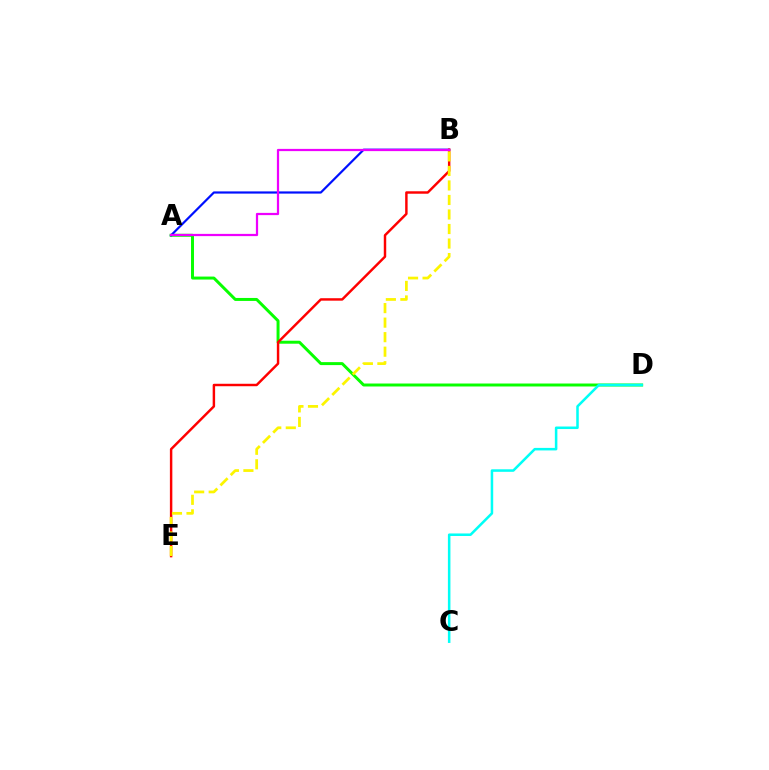{('A', 'D'): [{'color': '#08ff00', 'line_style': 'solid', 'thickness': 2.14}], ('A', 'B'): [{'color': '#0010ff', 'line_style': 'solid', 'thickness': 1.58}, {'color': '#ee00ff', 'line_style': 'solid', 'thickness': 1.61}], ('B', 'E'): [{'color': '#ff0000', 'line_style': 'solid', 'thickness': 1.76}, {'color': '#fcf500', 'line_style': 'dashed', 'thickness': 1.97}], ('C', 'D'): [{'color': '#00fff6', 'line_style': 'solid', 'thickness': 1.82}]}